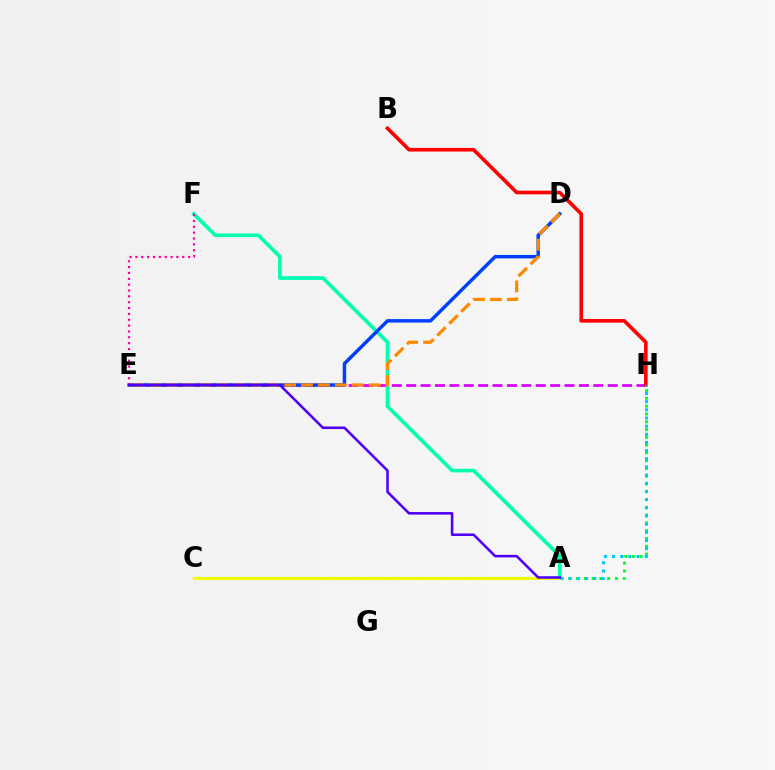{('E', 'H'): [{'color': '#d600ff', 'line_style': 'dashed', 'thickness': 1.96}], ('A', 'F'): [{'color': '#00ffaf', 'line_style': 'solid', 'thickness': 2.62}], ('D', 'E'): [{'color': '#003fff', 'line_style': 'solid', 'thickness': 2.49}, {'color': '#ff8800', 'line_style': 'dashed', 'thickness': 2.3}], ('A', 'C'): [{'color': '#66ff00', 'line_style': 'dotted', 'thickness': 1.6}, {'color': '#eeff00', 'line_style': 'solid', 'thickness': 2.17}], ('A', 'H'): [{'color': '#00ff27', 'line_style': 'dotted', 'thickness': 2.12}, {'color': '#00c7ff', 'line_style': 'dotted', 'thickness': 2.22}], ('B', 'H'): [{'color': '#ff0000', 'line_style': 'solid', 'thickness': 2.6}], ('E', 'F'): [{'color': '#ff00a0', 'line_style': 'dotted', 'thickness': 1.59}], ('A', 'E'): [{'color': '#4f00ff', 'line_style': 'solid', 'thickness': 1.84}]}